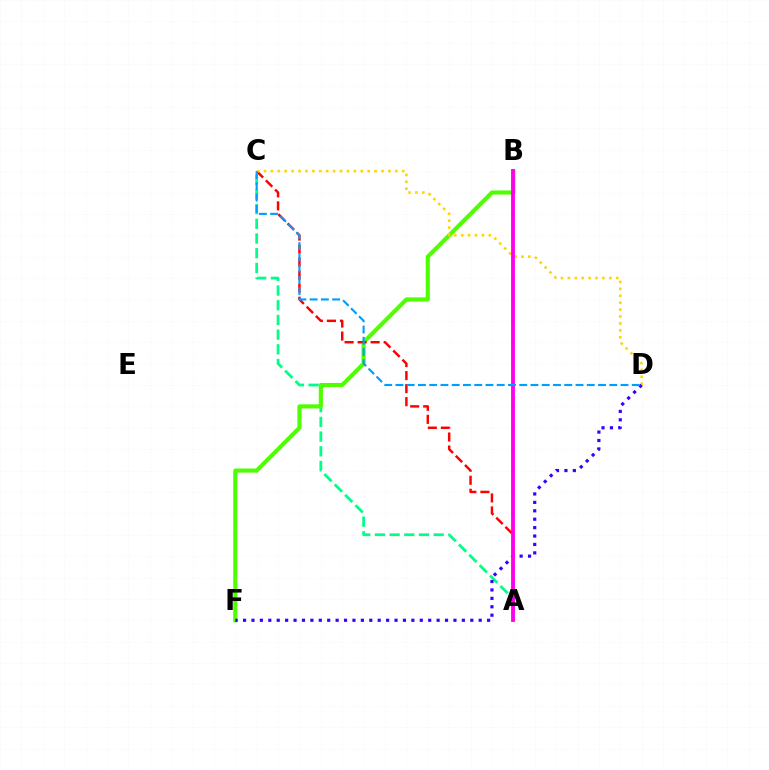{('A', 'C'): [{'color': '#00ff86', 'line_style': 'dashed', 'thickness': 2.0}, {'color': '#ff0000', 'line_style': 'dashed', 'thickness': 1.77}], ('B', 'F'): [{'color': '#4fff00', 'line_style': 'solid', 'thickness': 2.96}], ('C', 'D'): [{'color': '#ffd500', 'line_style': 'dotted', 'thickness': 1.88}, {'color': '#009eff', 'line_style': 'dashed', 'thickness': 1.53}], ('D', 'F'): [{'color': '#3700ff', 'line_style': 'dotted', 'thickness': 2.29}], ('A', 'B'): [{'color': '#ff00ed', 'line_style': 'solid', 'thickness': 2.77}]}